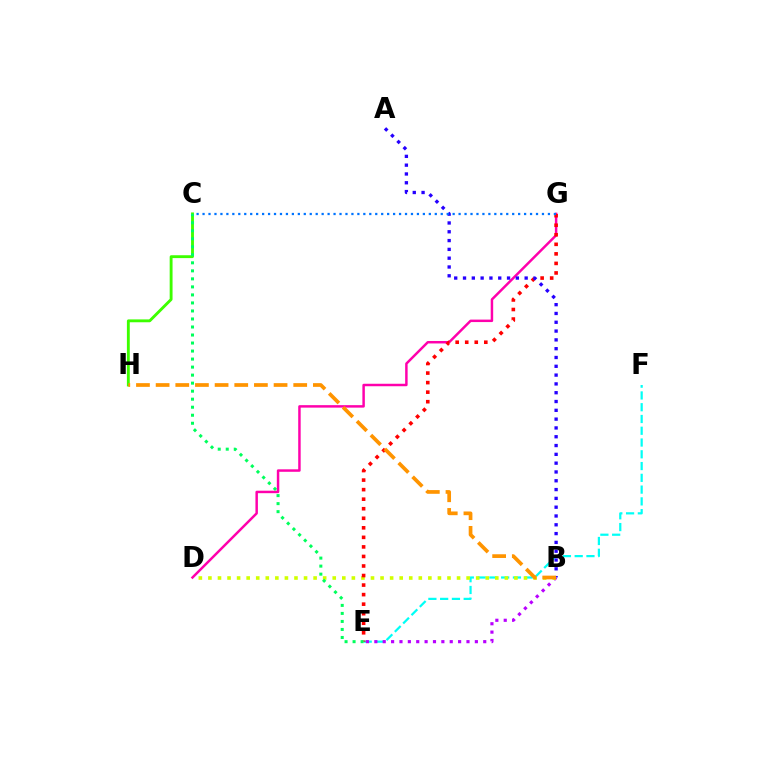{('C', 'H'): [{'color': '#3dff00', 'line_style': 'solid', 'thickness': 2.06}], ('D', 'G'): [{'color': '#ff00ac', 'line_style': 'solid', 'thickness': 1.78}], ('E', 'F'): [{'color': '#00fff6', 'line_style': 'dashed', 'thickness': 1.6}], ('B', 'E'): [{'color': '#b900ff', 'line_style': 'dotted', 'thickness': 2.28}], ('B', 'D'): [{'color': '#d1ff00', 'line_style': 'dotted', 'thickness': 2.6}], ('E', 'G'): [{'color': '#ff0000', 'line_style': 'dotted', 'thickness': 2.59}], ('C', 'E'): [{'color': '#00ff5c', 'line_style': 'dotted', 'thickness': 2.18}], ('A', 'B'): [{'color': '#2500ff', 'line_style': 'dotted', 'thickness': 2.39}], ('C', 'G'): [{'color': '#0074ff', 'line_style': 'dotted', 'thickness': 1.62}], ('B', 'H'): [{'color': '#ff9400', 'line_style': 'dashed', 'thickness': 2.67}]}